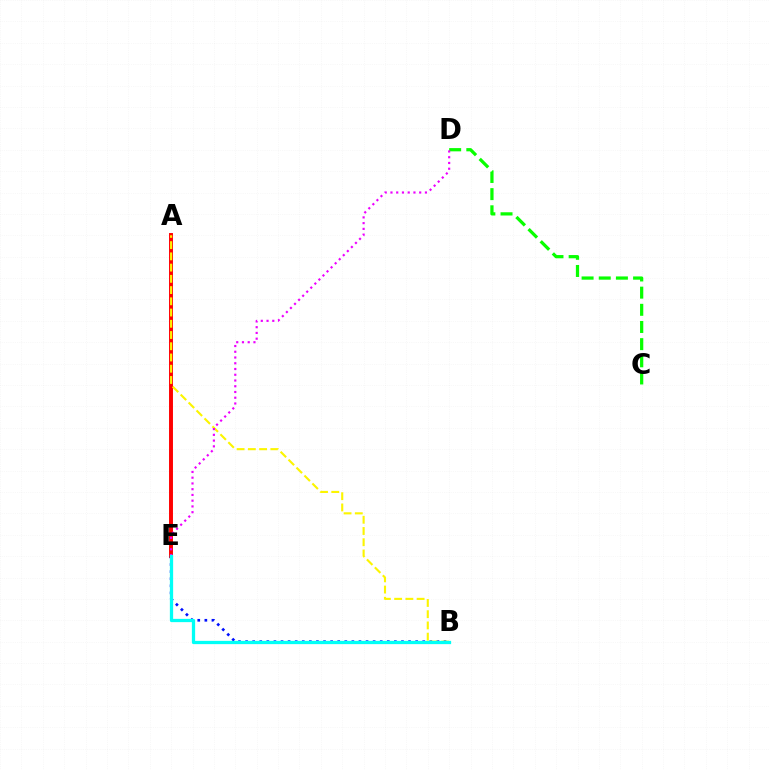{('A', 'E'): [{'color': '#ff0000', 'line_style': 'solid', 'thickness': 2.83}], ('B', 'E'): [{'color': '#0010ff', 'line_style': 'dotted', 'thickness': 1.93}, {'color': '#00fff6', 'line_style': 'solid', 'thickness': 2.35}], ('C', 'D'): [{'color': '#08ff00', 'line_style': 'dashed', 'thickness': 2.33}], ('A', 'B'): [{'color': '#fcf500', 'line_style': 'dashed', 'thickness': 1.53}], ('D', 'E'): [{'color': '#ee00ff', 'line_style': 'dotted', 'thickness': 1.56}]}